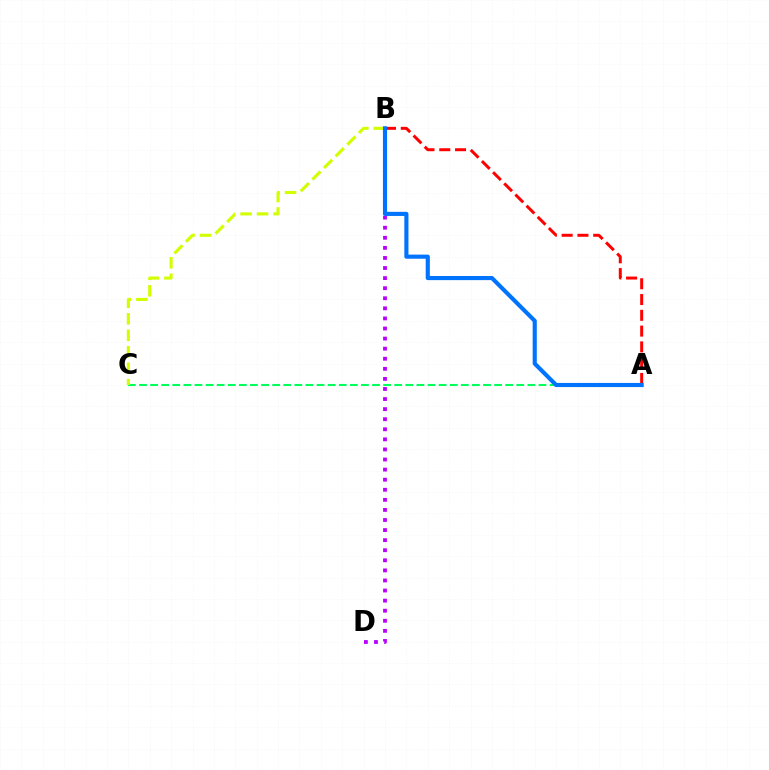{('A', 'C'): [{'color': '#00ff5c', 'line_style': 'dashed', 'thickness': 1.51}], ('B', 'D'): [{'color': '#b900ff', 'line_style': 'dotted', 'thickness': 2.74}], ('A', 'B'): [{'color': '#ff0000', 'line_style': 'dashed', 'thickness': 2.14}, {'color': '#0074ff', 'line_style': 'solid', 'thickness': 2.97}], ('B', 'C'): [{'color': '#d1ff00', 'line_style': 'dashed', 'thickness': 2.24}]}